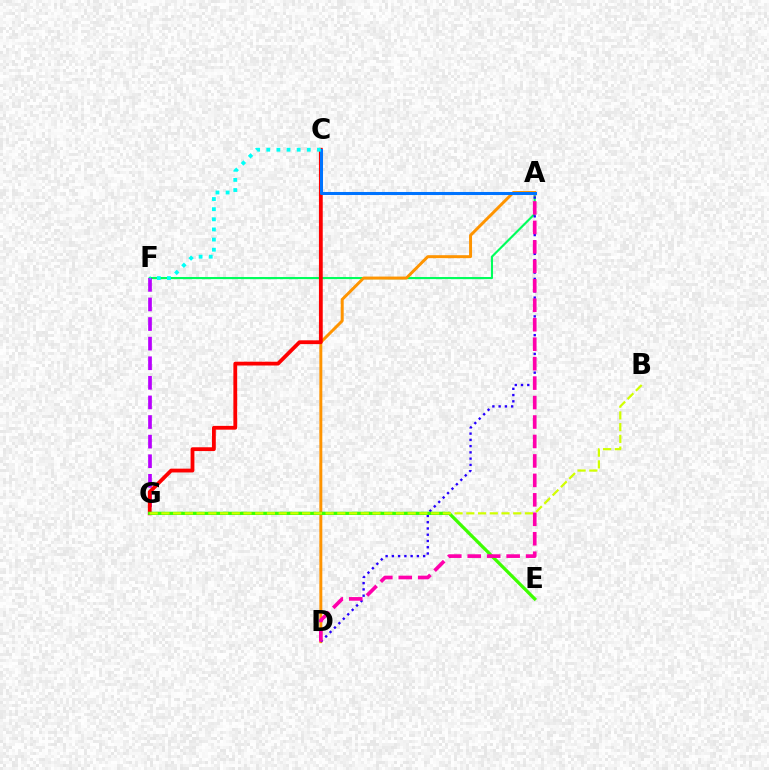{('A', 'F'): [{'color': '#00ff5c', 'line_style': 'solid', 'thickness': 1.54}], ('F', 'G'): [{'color': '#b900ff', 'line_style': 'dashed', 'thickness': 2.66}], ('A', 'D'): [{'color': '#ff9400', 'line_style': 'solid', 'thickness': 2.13}, {'color': '#2500ff', 'line_style': 'dotted', 'thickness': 1.7}, {'color': '#ff00ac', 'line_style': 'dashed', 'thickness': 2.64}], ('C', 'G'): [{'color': '#ff0000', 'line_style': 'solid', 'thickness': 2.74}], ('E', 'G'): [{'color': '#3dff00', 'line_style': 'solid', 'thickness': 2.34}], ('A', 'C'): [{'color': '#0074ff', 'line_style': 'solid', 'thickness': 2.18}], ('C', 'F'): [{'color': '#00fff6', 'line_style': 'dotted', 'thickness': 2.75}], ('B', 'G'): [{'color': '#d1ff00', 'line_style': 'dashed', 'thickness': 1.59}]}